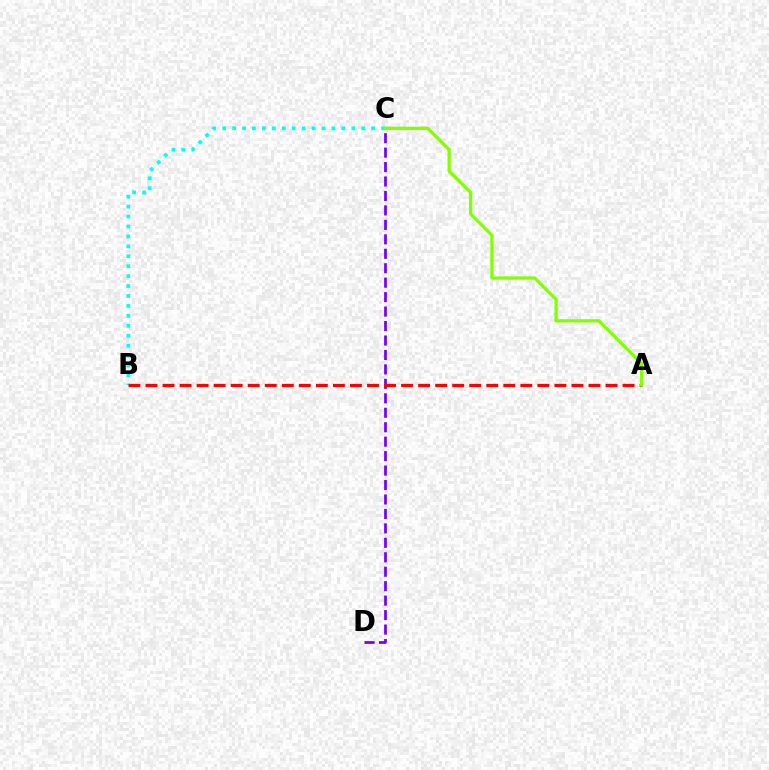{('C', 'D'): [{'color': '#7200ff', 'line_style': 'dashed', 'thickness': 1.96}], ('B', 'C'): [{'color': '#00fff6', 'line_style': 'dotted', 'thickness': 2.7}], ('A', 'B'): [{'color': '#ff0000', 'line_style': 'dashed', 'thickness': 2.31}], ('A', 'C'): [{'color': '#84ff00', 'line_style': 'solid', 'thickness': 2.36}]}